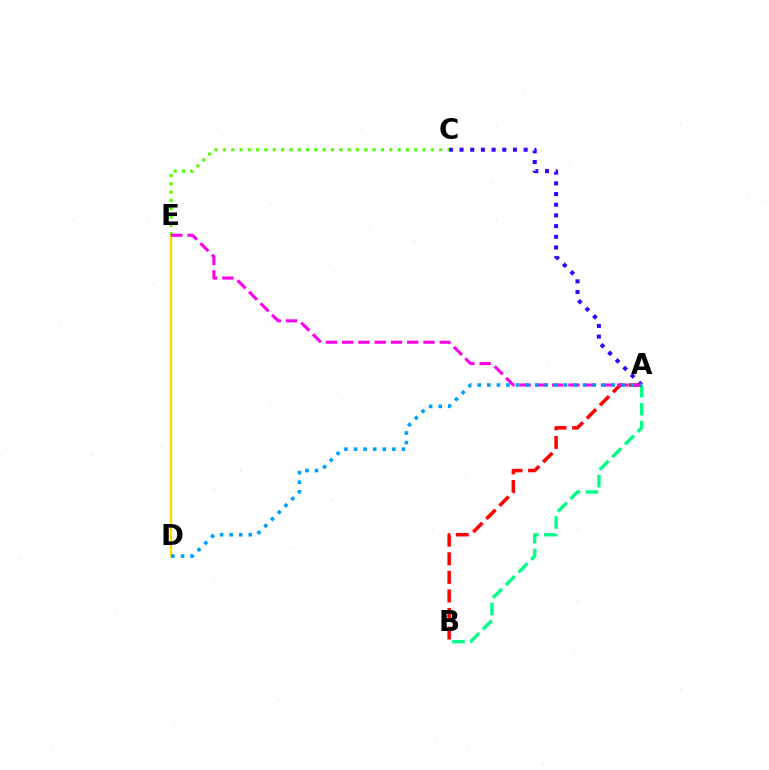{('D', 'E'): [{'color': '#ffd500', 'line_style': 'solid', 'thickness': 1.66}], ('A', 'C'): [{'color': '#3700ff', 'line_style': 'dotted', 'thickness': 2.9}], ('A', 'B'): [{'color': '#00ff86', 'line_style': 'dashed', 'thickness': 2.44}, {'color': '#ff0000', 'line_style': 'dashed', 'thickness': 2.52}], ('C', 'E'): [{'color': '#4fff00', 'line_style': 'dotted', 'thickness': 2.26}], ('A', 'E'): [{'color': '#ff00ed', 'line_style': 'dashed', 'thickness': 2.21}], ('A', 'D'): [{'color': '#009eff', 'line_style': 'dotted', 'thickness': 2.6}]}